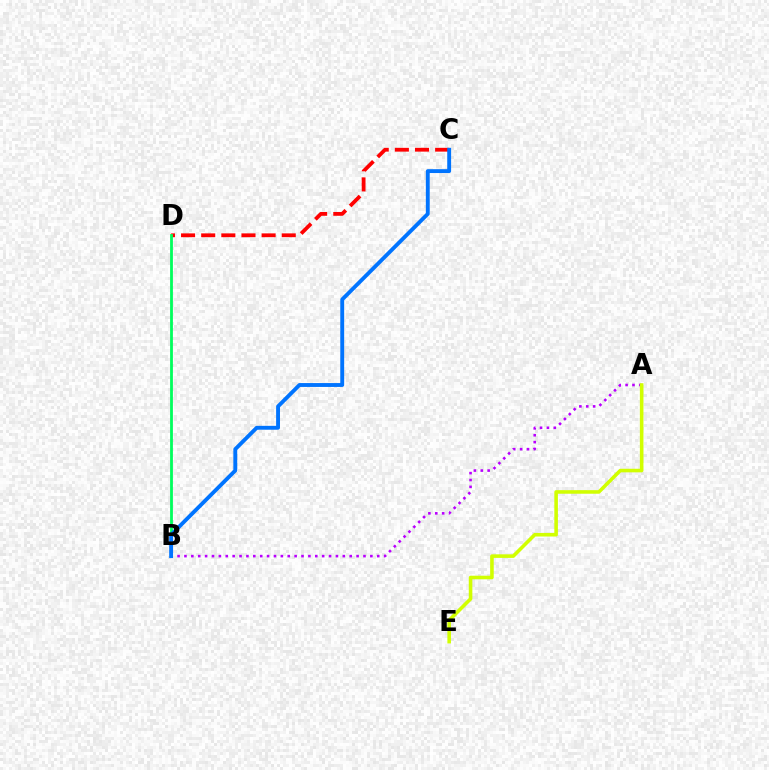{('C', 'D'): [{'color': '#ff0000', 'line_style': 'dashed', 'thickness': 2.74}], ('B', 'D'): [{'color': '#00ff5c', 'line_style': 'solid', 'thickness': 2.02}], ('A', 'B'): [{'color': '#b900ff', 'line_style': 'dotted', 'thickness': 1.87}], ('A', 'E'): [{'color': '#d1ff00', 'line_style': 'solid', 'thickness': 2.57}], ('B', 'C'): [{'color': '#0074ff', 'line_style': 'solid', 'thickness': 2.79}]}